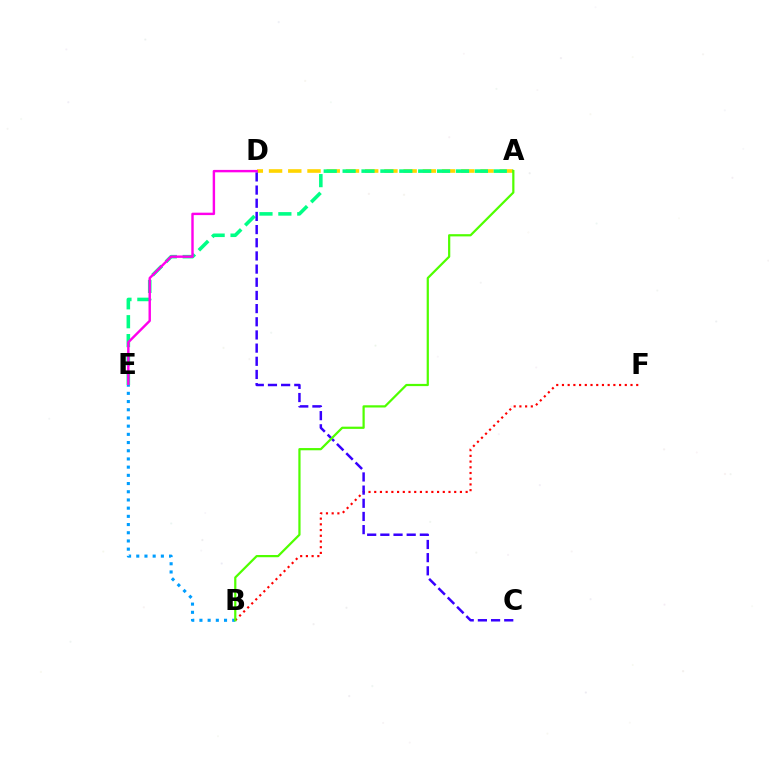{('B', 'F'): [{'color': '#ff0000', 'line_style': 'dotted', 'thickness': 1.55}], ('A', 'D'): [{'color': '#ffd500', 'line_style': 'dashed', 'thickness': 2.61}], ('A', 'E'): [{'color': '#00ff86', 'line_style': 'dashed', 'thickness': 2.57}], ('C', 'D'): [{'color': '#3700ff', 'line_style': 'dashed', 'thickness': 1.79}], ('D', 'E'): [{'color': '#ff00ed', 'line_style': 'solid', 'thickness': 1.74}], ('B', 'E'): [{'color': '#009eff', 'line_style': 'dotted', 'thickness': 2.23}], ('A', 'B'): [{'color': '#4fff00', 'line_style': 'solid', 'thickness': 1.6}]}